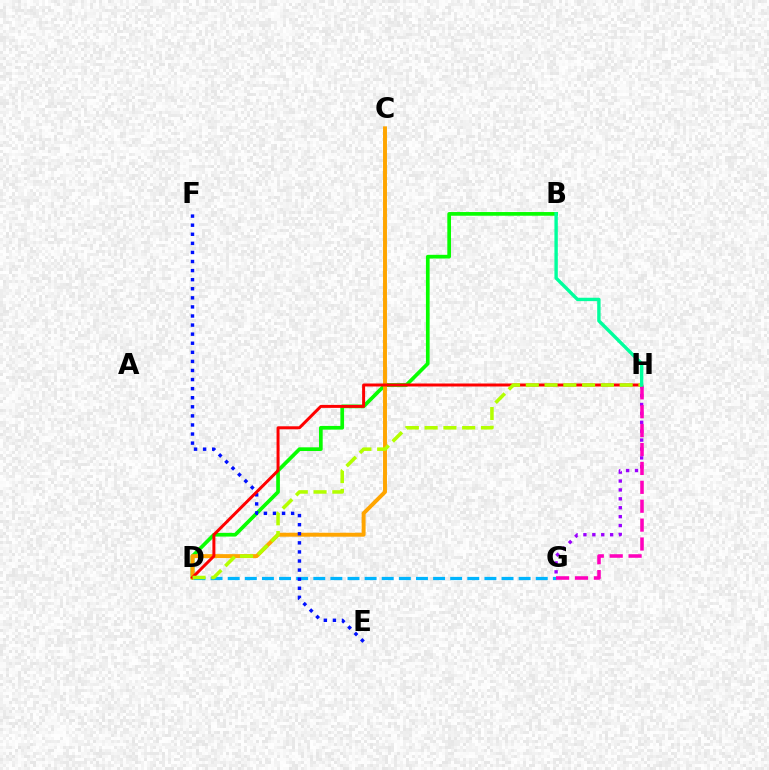{('G', 'H'): [{'color': '#9b00ff', 'line_style': 'dotted', 'thickness': 2.42}, {'color': '#ff00bd', 'line_style': 'dashed', 'thickness': 2.57}], ('B', 'D'): [{'color': '#08ff00', 'line_style': 'solid', 'thickness': 2.66}], ('D', 'G'): [{'color': '#00b5ff', 'line_style': 'dashed', 'thickness': 2.32}], ('C', 'D'): [{'color': '#ffa500', 'line_style': 'solid', 'thickness': 2.84}], ('E', 'F'): [{'color': '#0010ff', 'line_style': 'dotted', 'thickness': 2.47}], ('D', 'H'): [{'color': '#ff0000', 'line_style': 'solid', 'thickness': 2.15}, {'color': '#b3ff00', 'line_style': 'dashed', 'thickness': 2.55}], ('B', 'H'): [{'color': '#00ff9d', 'line_style': 'solid', 'thickness': 2.44}]}